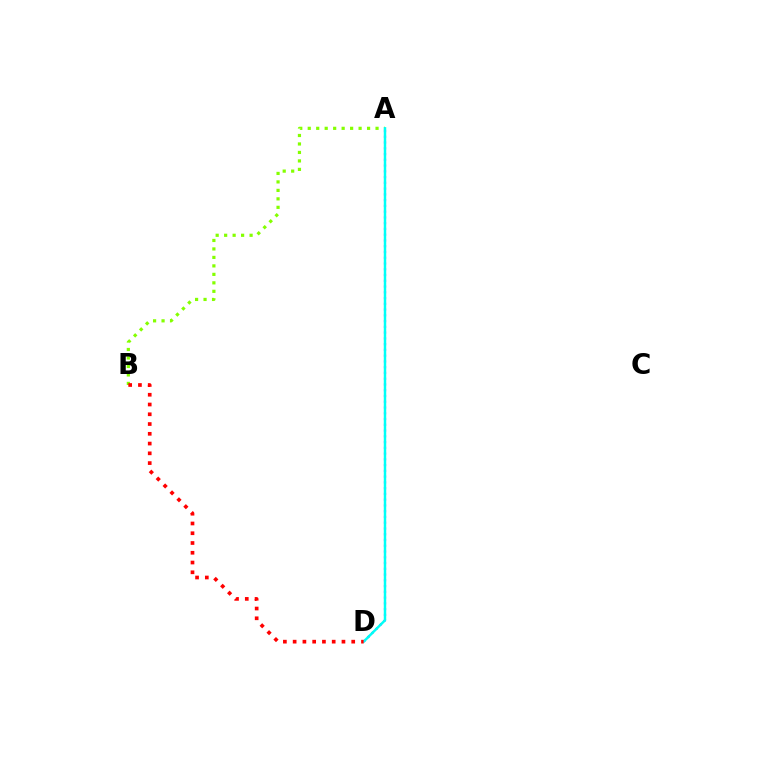{('A', 'D'): [{'color': '#7200ff', 'line_style': 'dotted', 'thickness': 1.57}, {'color': '#00fff6', 'line_style': 'solid', 'thickness': 1.77}], ('A', 'B'): [{'color': '#84ff00', 'line_style': 'dotted', 'thickness': 2.3}], ('B', 'D'): [{'color': '#ff0000', 'line_style': 'dotted', 'thickness': 2.65}]}